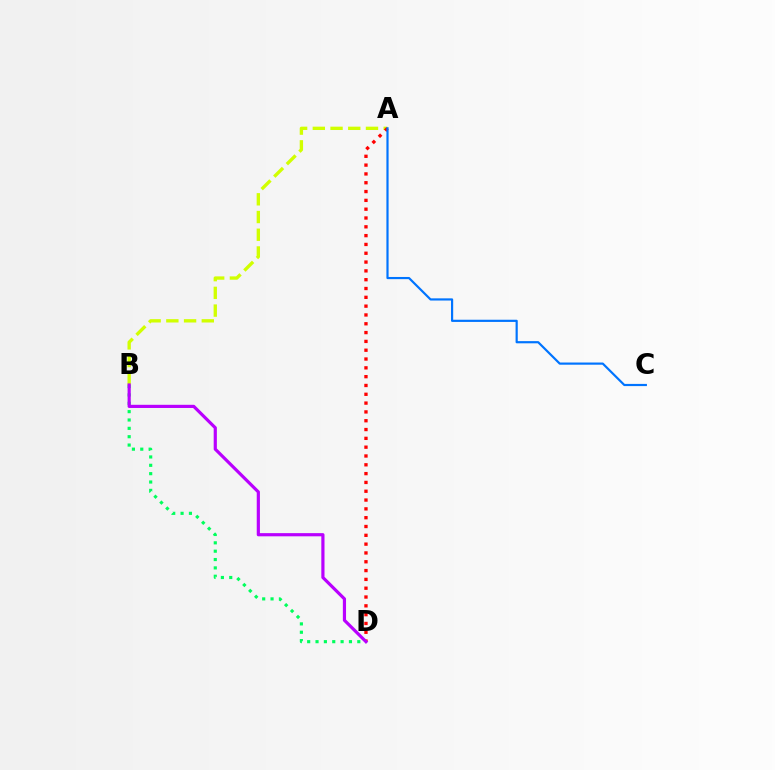{('A', 'B'): [{'color': '#d1ff00', 'line_style': 'dashed', 'thickness': 2.41}], ('B', 'D'): [{'color': '#00ff5c', 'line_style': 'dotted', 'thickness': 2.27}, {'color': '#b900ff', 'line_style': 'solid', 'thickness': 2.29}], ('A', 'D'): [{'color': '#ff0000', 'line_style': 'dotted', 'thickness': 2.39}], ('A', 'C'): [{'color': '#0074ff', 'line_style': 'solid', 'thickness': 1.57}]}